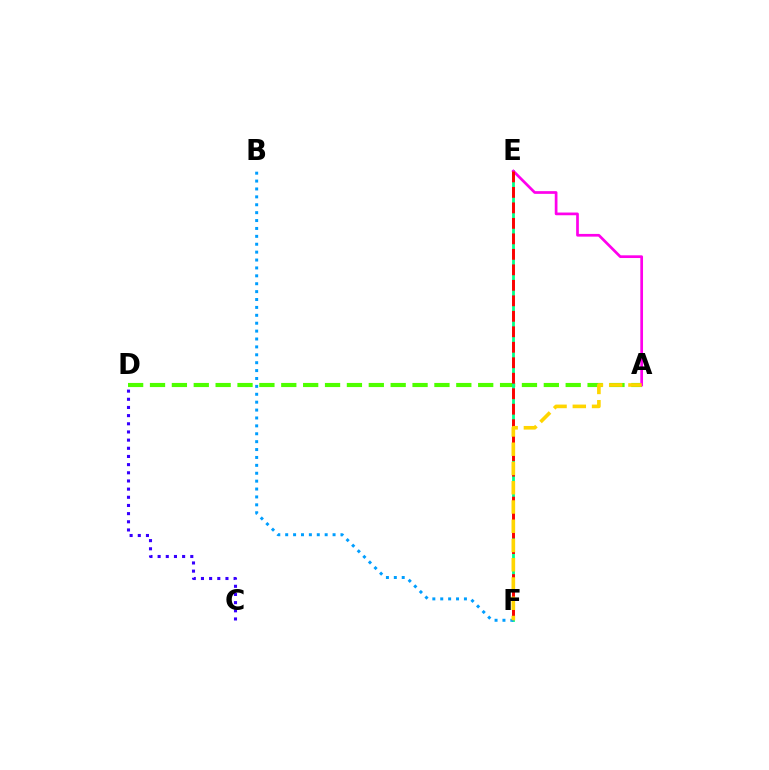{('A', 'D'): [{'color': '#4fff00', 'line_style': 'dashed', 'thickness': 2.97}], ('E', 'F'): [{'color': '#00ff86', 'line_style': 'solid', 'thickness': 2.02}, {'color': '#ff0000', 'line_style': 'dashed', 'thickness': 2.1}], ('A', 'E'): [{'color': '#ff00ed', 'line_style': 'solid', 'thickness': 1.95}], ('C', 'D'): [{'color': '#3700ff', 'line_style': 'dotted', 'thickness': 2.22}], ('B', 'F'): [{'color': '#009eff', 'line_style': 'dotted', 'thickness': 2.15}], ('A', 'F'): [{'color': '#ffd500', 'line_style': 'dashed', 'thickness': 2.62}]}